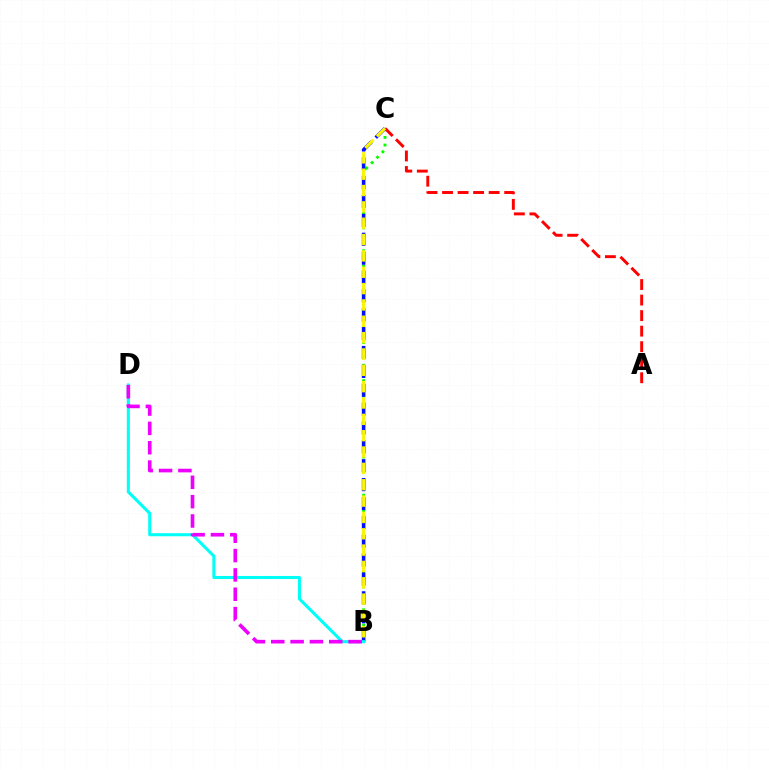{('B', 'C'): [{'color': '#08ff00', 'line_style': 'dotted', 'thickness': 2.08}, {'color': '#0010ff', 'line_style': 'dashed', 'thickness': 2.56}, {'color': '#fcf500', 'line_style': 'dashed', 'thickness': 2.22}], ('A', 'C'): [{'color': '#ff0000', 'line_style': 'dashed', 'thickness': 2.11}], ('B', 'D'): [{'color': '#00fff6', 'line_style': 'solid', 'thickness': 2.2}, {'color': '#ee00ff', 'line_style': 'dashed', 'thickness': 2.63}]}